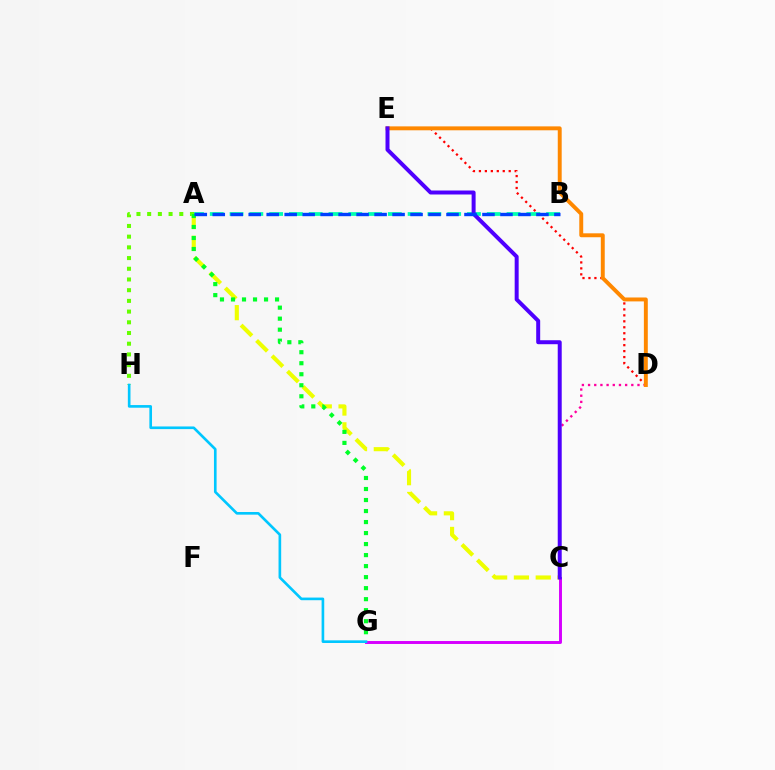{('A', 'H'): [{'color': '#66ff00', 'line_style': 'dotted', 'thickness': 2.91}], ('A', 'B'): [{'color': '#00ffaf', 'line_style': 'dashed', 'thickness': 2.69}, {'color': '#003fff', 'line_style': 'dashed', 'thickness': 2.44}], ('C', 'D'): [{'color': '#ff00a0', 'line_style': 'dotted', 'thickness': 1.68}], ('A', 'C'): [{'color': '#eeff00', 'line_style': 'dashed', 'thickness': 2.96}], ('A', 'G'): [{'color': '#00ff27', 'line_style': 'dotted', 'thickness': 2.99}], ('D', 'E'): [{'color': '#ff0000', 'line_style': 'dotted', 'thickness': 1.62}, {'color': '#ff8800', 'line_style': 'solid', 'thickness': 2.82}], ('C', 'G'): [{'color': '#d600ff', 'line_style': 'solid', 'thickness': 2.11}], ('C', 'E'): [{'color': '#4f00ff', 'line_style': 'solid', 'thickness': 2.87}], ('G', 'H'): [{'color': '#00c7ff', 'line_style': 'solid', 'thickness': 1.9}]}